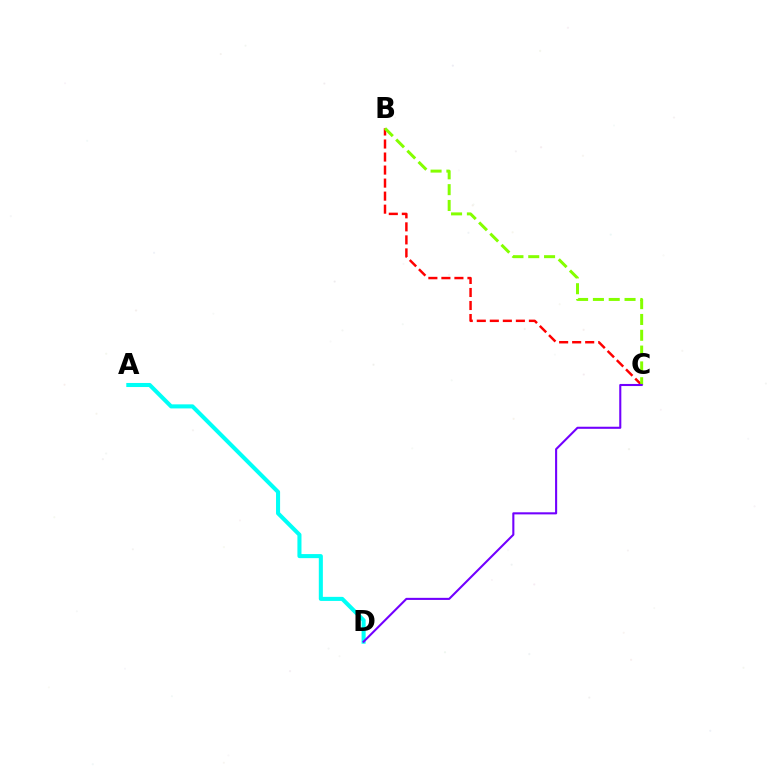{('A', 'D'): [{'color': '#00fff6', 'line_style': 'solid', 'thickness': 2.93}], ('B', 'C'): [{'color': '#ff0000', 'line_style': 'dashed', 'thickness': 1.77}, {'color': '#84ff00', 'line_style': 'dashed', 'thickness': 2.15}], ('C', 'D'): [{'color': '#7200ff', 'line_style': 'solid', 'thickness': 1.5}]}